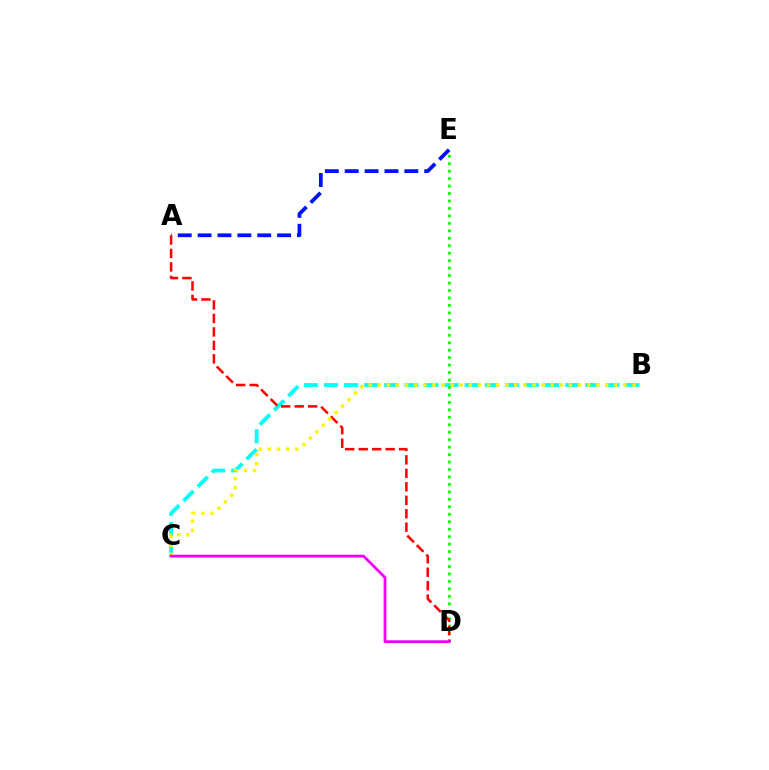{('B', 'C'): [{'color': '#00fff6', 'line_style': 'dashed', 'thickness': 2.73}, {'color': '#fcf500', 'line_style': 'dotted', 'thickness': 2.47}], ('A', 'E'): [{'color': '#0010ff', 'line_style': 'dashed', 'thickness': 2.7}], ('D', 'E'): [{'color': '#08ff00', 'line_style': 'dotted', 'thickness': 2.03}], ('A', 'D'): [{'color': '#ff0000', 'line_style': 'dashed', 'thickness': 1.83}], ('C', 'D'): [{'color': '#ee00ff', 'line_style': 'solid', 'thickness': 2.0}]}